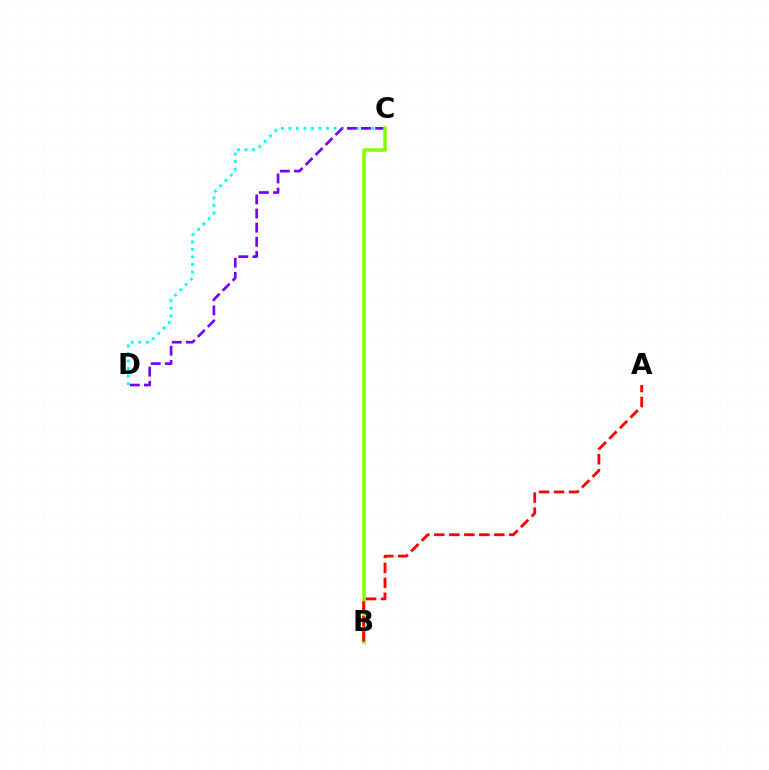{('C', 'D'): [{'color': '#00fff6', 'line_style': 'dotted', 'thickness': 2.05}, {'color': '#7200ff', 'line_style': 'dashed', 'thickness': 1.92}], ('B', 'C'): [{'color': '#84ff00', 'line_style': 'solid', 'thickness': 2.54}], ('A', 'B'): [{'color': '#ff0000', 'line_style': 'dashed', 'thickness': 2.04}]}